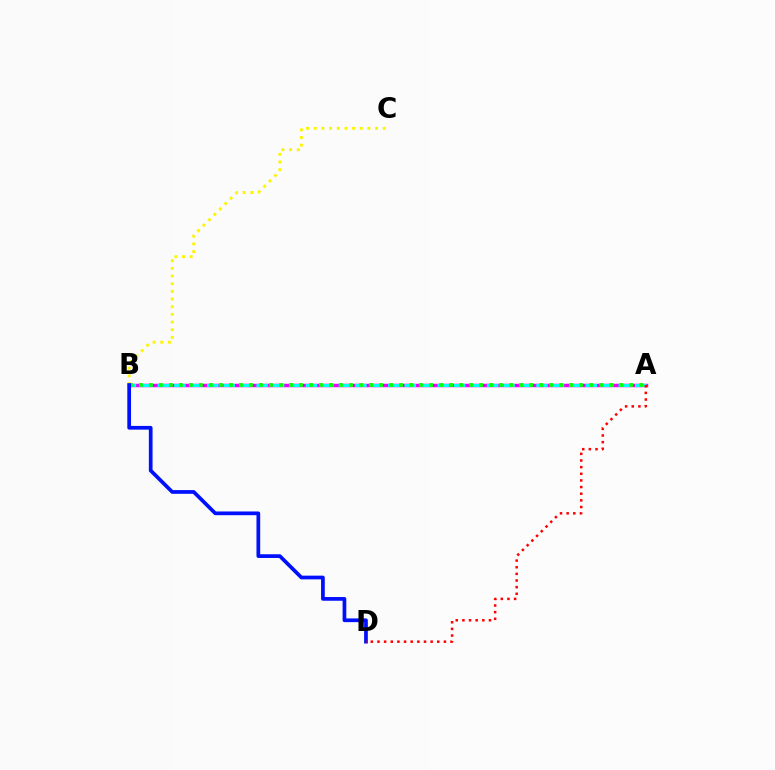{('A', 'B'): [{'color': '#ee00ff', 'line_style': 'solid', 'thickness': 2.49}, {'color': '#00fff6', 'line_style': 'dashed', 'thickness': 2.24}, {'color': '#08ff00', 'line_style': 'dotted', 'thickness': 2.72}], ('B', 'C'): [{'color': '#fcf500', 'line_style': 'dotted', 'thickness': 2.08}], ('B', 'D'): [{'color': '#0010ff', 'line_style': 'solid', 'thickness': 2.68}], ('A', 'D'): [{'color': '#ff0000', 'line_style': 'dotted', 'thickness': 1.81}]}